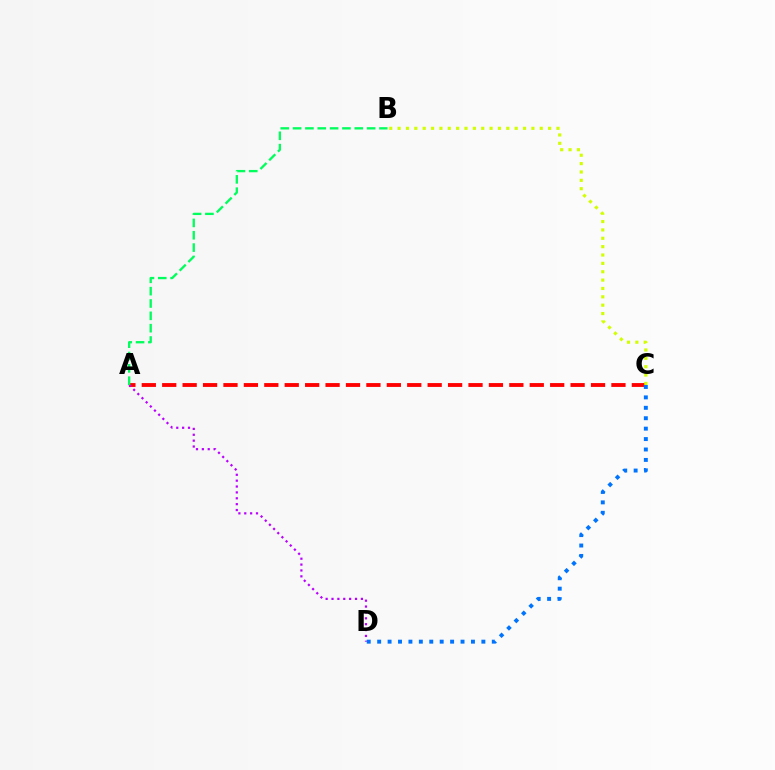{('A', 'C'): [{'color': '#ff0000', 'line_style': 'dashed', 'thickness': 2.77}], ('A', 'D'): [{'color': '#b900ff', 'line_style': 'dotted', 'thickness': 1.6}], ('A', 'B'): [{'color': '#00ff5c', 'line_style': 'dashed', 'thickness': 1.68}], ('B', 'C'): [{'color': '#d1ff00', 'line_style': 'dotted', 'thickness': 2.27}], ('C', 'D'): [{'color': '#0074ff', 'line_style': 'dotted', 'thickness': 2.83}]}